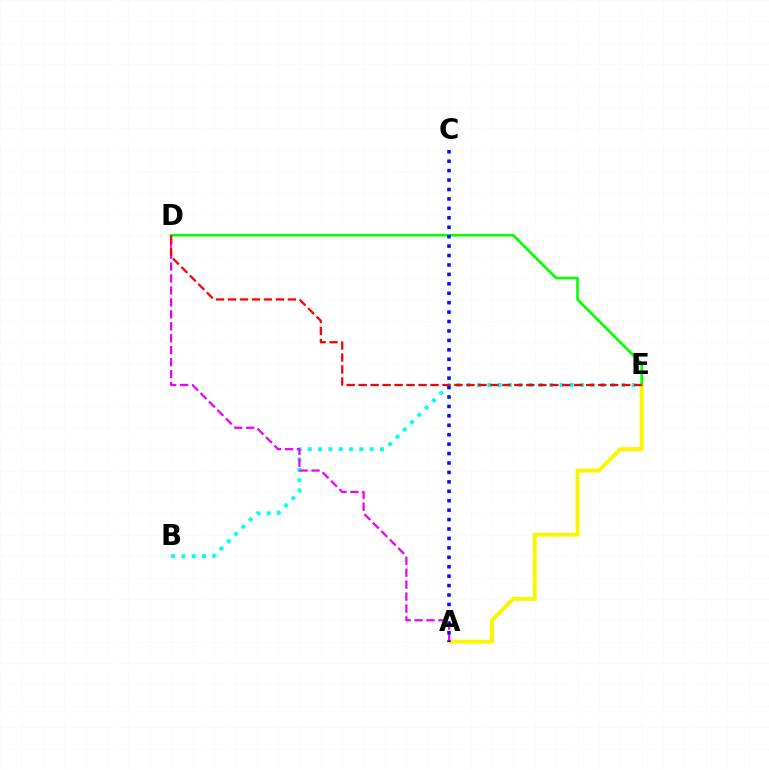{('A', 'E'): [{'color': '#fcf500', 'line_style': 'solid', 'thickness': 2.84}], ('B', 'E'): [{'color': '#00fff6', 'line_style': 'dotted', 'thickness': 2.8}], ('D', 'E'): [{'color': '#08ff00', 'line_style': 'solid', 'thickness': 1.89}, {'color': '#ff0000', 'line_style': 'dashed', 'thickness': 1.63}], ('A', 'D'): [{'color': '#ee00ff', 'line_style': 'dashed', 'thickness': 1.62}], ('A', 'C'): [{'color': '#0010ff', 'line_style': 'dotted', 'thickness': 2.56}]}